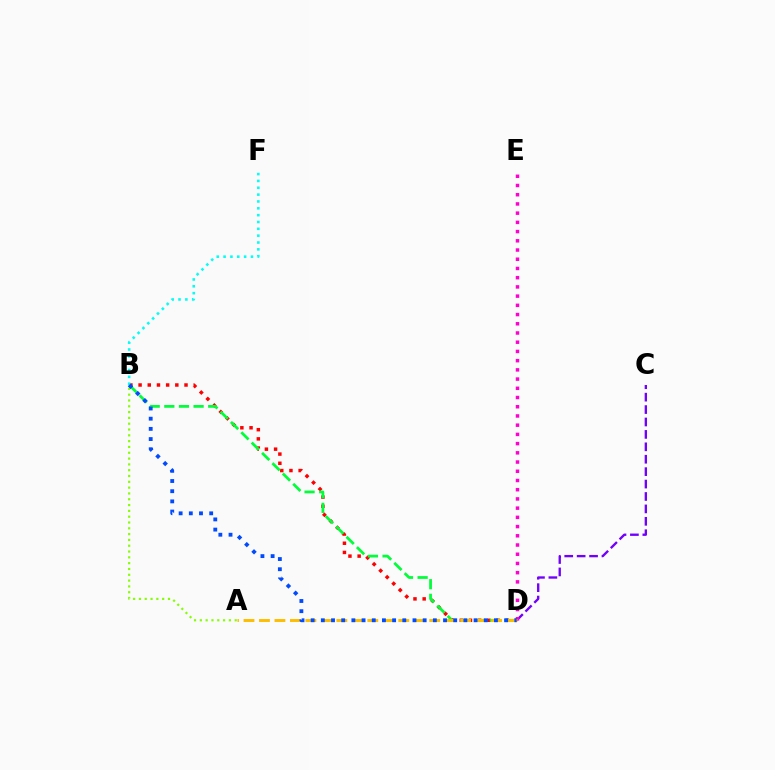{('A', 'B'): [{'color': '#84ff00', 'line_style': 'dotted', 'thickness': 1.58}], ('C', 'D'): [{'color': '#7200ff', 'line_style': 'dashed', 'thickness': 1.69}], ('D', 'E'): [{'color': '#ff00cf', 'line_style': 'dotted', 'thickness': 2.5}], ('B', 'D'): [{'color': '#ff0000', 'line_style': 'dotted', 'thickness': 2.5}, {'color': '#00ff39', 'line_style': 'dashed', 'thickness': 1.99}, {'color': '#004bff', 'line_style': 'dotted', 'thickness': 2.77}], ('A', 'D'): [{'color': '#ffbd00', 'line_style': 'dashed', 'thickness': 2.1}], ('B', 'F'): [{'color': '#00fff6', 'line_style': 'dotted', 'thickness': 1.86}]}